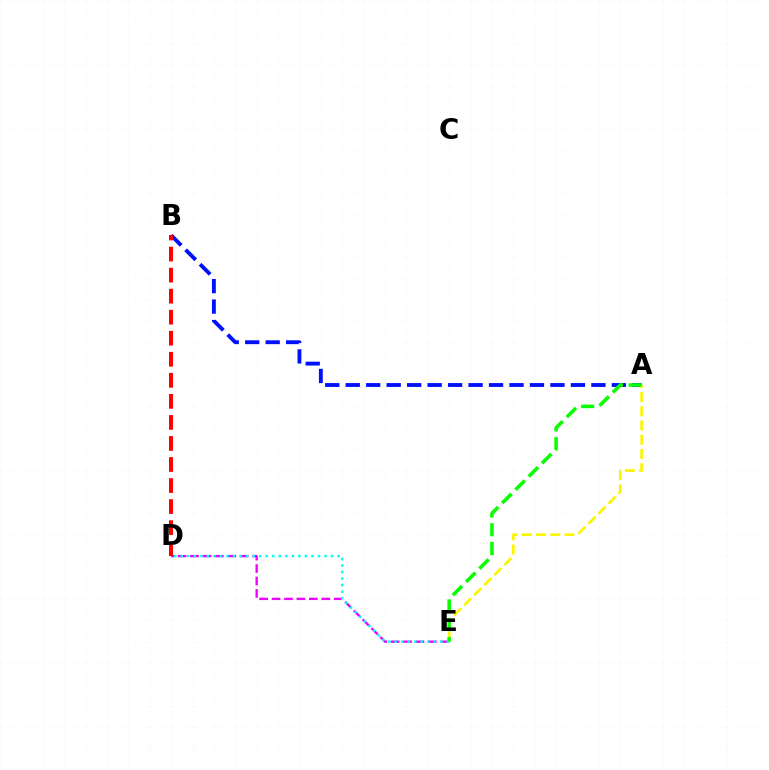{('D', 'E'): [{'color': '#ee00ff', 'line_style': 'dashed', 'thickness': 1.69}, {'color': '#00fff6', 'line_style': 'dotted', 'thickness': 1.78}], ('A', 'B'): [{'color': '#0010ff', 'line_style': 'dashed', 'thickness': 2.78}], ('B', 'D'): [{'color': '#ff0000', 'line_style': 'dashed', 'thickness': 2.86}], ('A', 'E'): [{'color': '#fcf500', 'line_style': 'dashed', 'thickness': 1.93}, {'color': '#08ff00', 'line_style': 'dashed', 'thickness': 2.55}]}